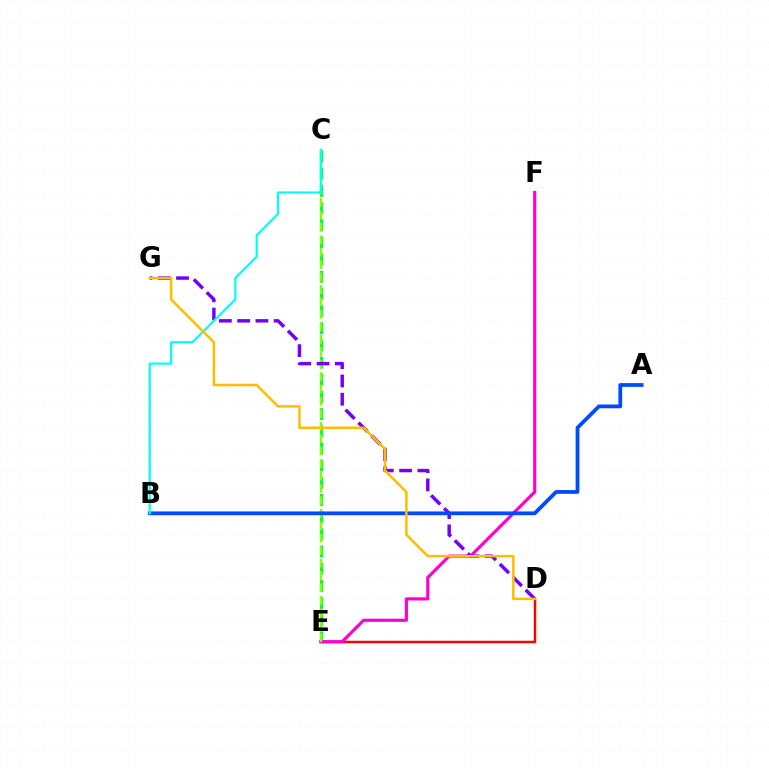{('D', 'E'): [{'color': '#ff0000', 'line_style': 'solid', 'thickness': 1.8}], ('C', 'E'): [{'color': '#00ff39', 'line_style': 'dashed', 'thickness': 2.33}, {'color': '#84ff00', 'line_style': 'dashed', 'thickness': 1.69}], ('E', 'F'): [{'color': '#ff00cf', 'line_style': 'solid', 'thickness': 2.27}], ('D', 'G'): [{'color': '#7200ff', 'line_style': 'dashed', 'thickness': 2.48}, {'color': '#ffbd00', 'line_style': 'solid', 'thickness': 1.81}], ('A', 'B'): [{'color': '#004bff', 'line_style': 'solid', 'thickness': 2.72}], ('B', 'C'): [{'color': '#00fff6', 'line_style': 'solid', 'thickness': 1.57}]}